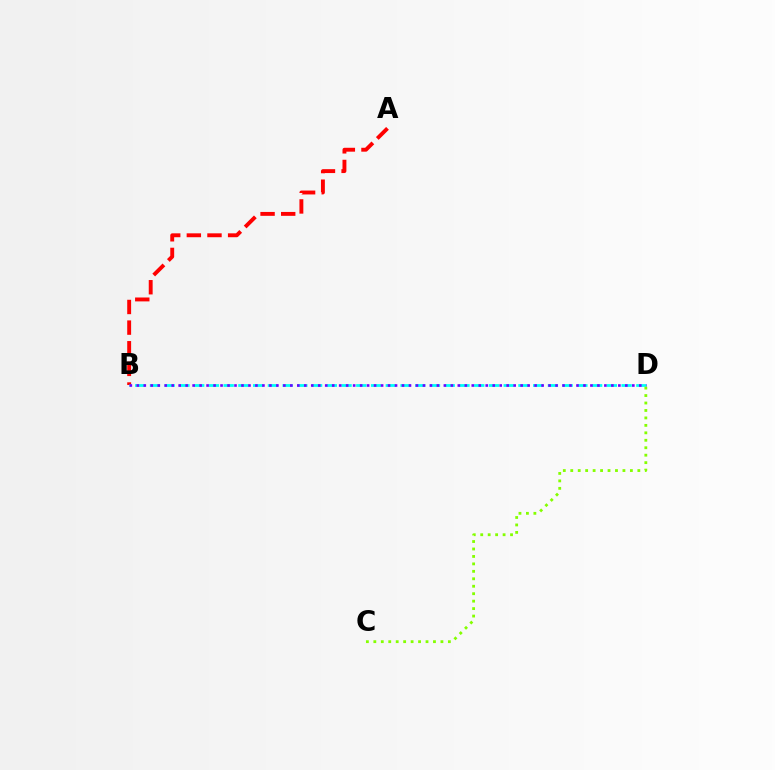{('A', 'B'): [{'color': '#ff0000', 'line_style': 'dashed', 'thickness': 2.8}], ('B', 'D'): [{'color': '#00fff6', 'line_style': 'dashed', 'thickness': 2.0}, {'color': '#7200ff', 'line_style': 'dotted', 'thickness': 1.9}], ('C', 'D'): [{'color': '#84ff00', 'line_style': 'dotted', 'thickness': 2.03}]}